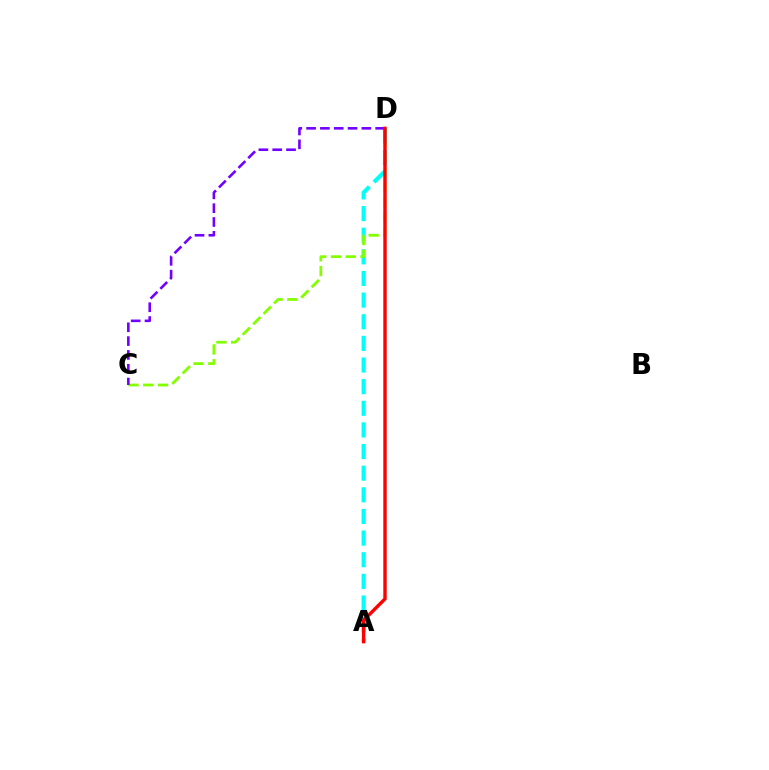{('A', 'D'): [{'color': '#00fff6', 'line_style': 'dashed', 'thickness': 2.94}, {'color': '#ff0000', 'line_style': 'solid', 'thickness': 2.44}], ('C', 'D'): [{'color': '#84ff00', 'line_style': 'dashed', 'thickness': 2.01}, {'color': '#7200ff', 'line_style': 'dashed', 'thickness': 1.88}]}